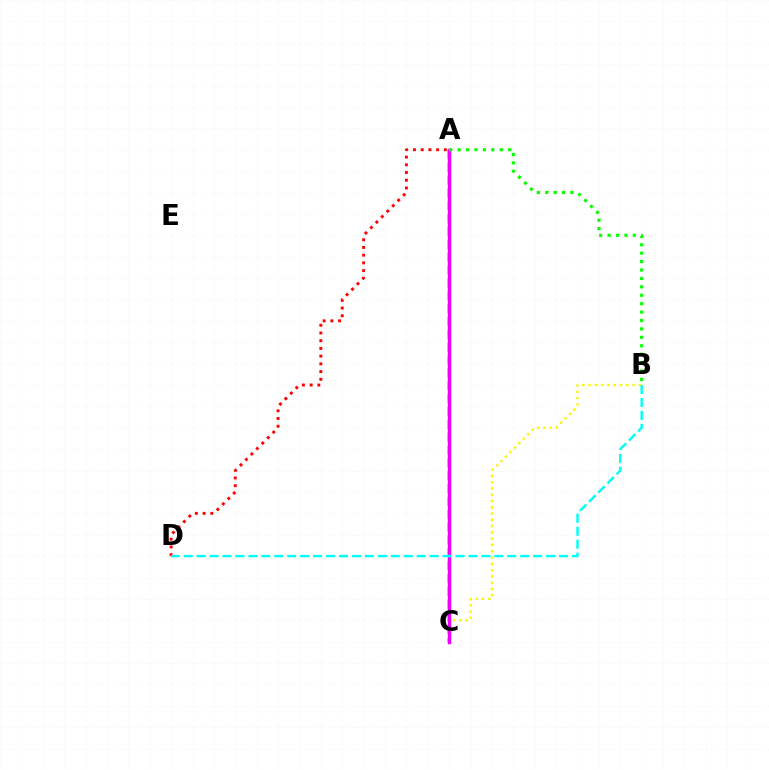{('B', 'C'): [{'color': '#fcf500', 'line_style': 'dotted', 'thickness': 1.71}], ('A', 'D'): [{'color': '#ff0000', 'line_style': 'dotted', 'thickness': 2.1}], ('A', 'C'): [{'color': '#0010ff', 'line_style': 'dashed', 'thickness': 1.75}, {'color': '#ee00ff', 'line_style': 'solid', 'thickness': 2.49}], ('B', 'D'): [{'color': '#00fff6', 'line_style': 'dashed', 'thickness': 1.76}], ('A', 'B'): [{'color': '#08ff00', 'line_style': 'dotted', 'thickness': 2.29}]}